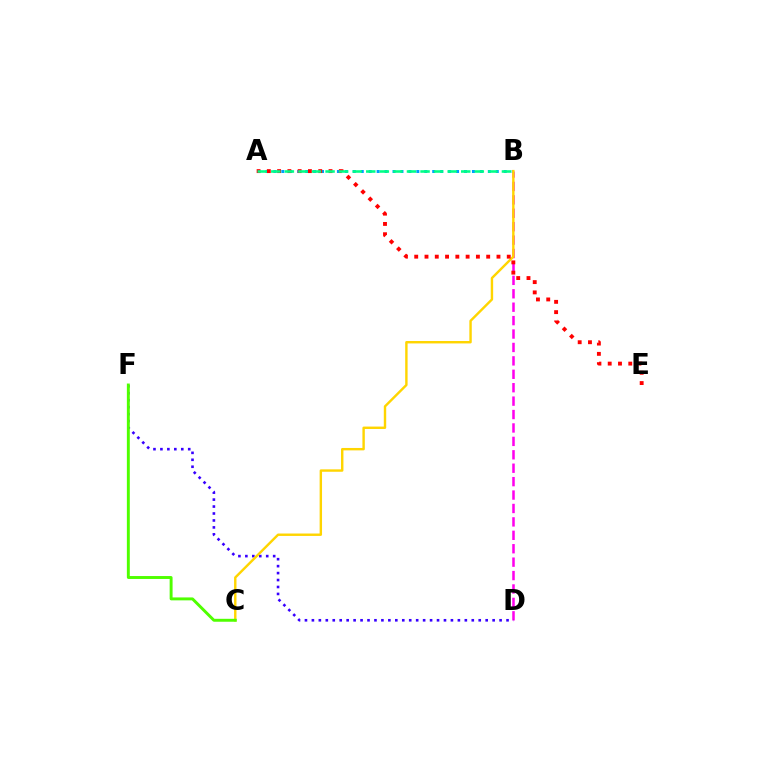{('B', 'D'): [{'color': '#ff00ed', 'line_style': 'dashed', 'thickness': 1.82}], ('A', 'B'): [{'color': '#009eff', 'line_style': 'dotted', 'thickness': 2.16}, {'color': '#00ff86', 'line_style': 'dashed', 'thickness': 1.84}], ('D', 'F'): [{'color': '#3700ff', 'line_style': 'dotted', 'thickness': 1.89}], ('B', 'C'): [{'color': '#ffd500', 'line_style': 'solid', 'thickness': 1.74}], ('A', 'E'): [{'color': '#ff0000', 'line_style': 'dotted', 'thickness': 2.79}], ('C', 'F'): [{'color': '#4fff00', 'line_style': 'solid', 'thickness': 2.11}]}